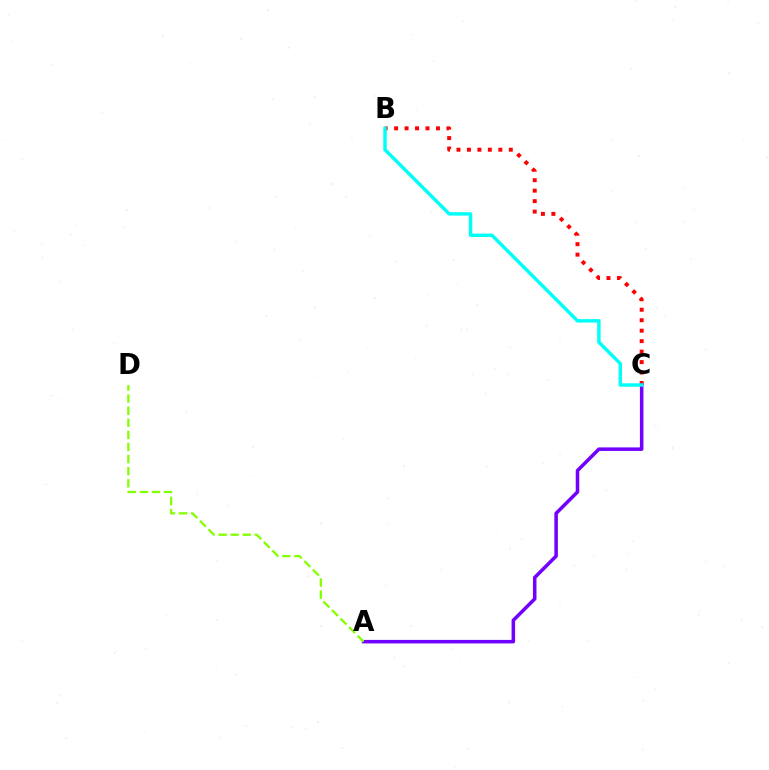{('B', 'C'): [{'color': '#ff0000', 'line_style': 'dotted', 'thickness': 2.84}, {'color': '#00fff6', 'line_style': 'solid', 'thickness': 2.47}], ('A', 'C'): [{'color': '#7200ff', 'line_style': 'solid', 'thickness': 2.53}], ('A', 'D'): [{'color': '#84ff00', 'line_style': 'dashed', 'thickness': 1.64}]}